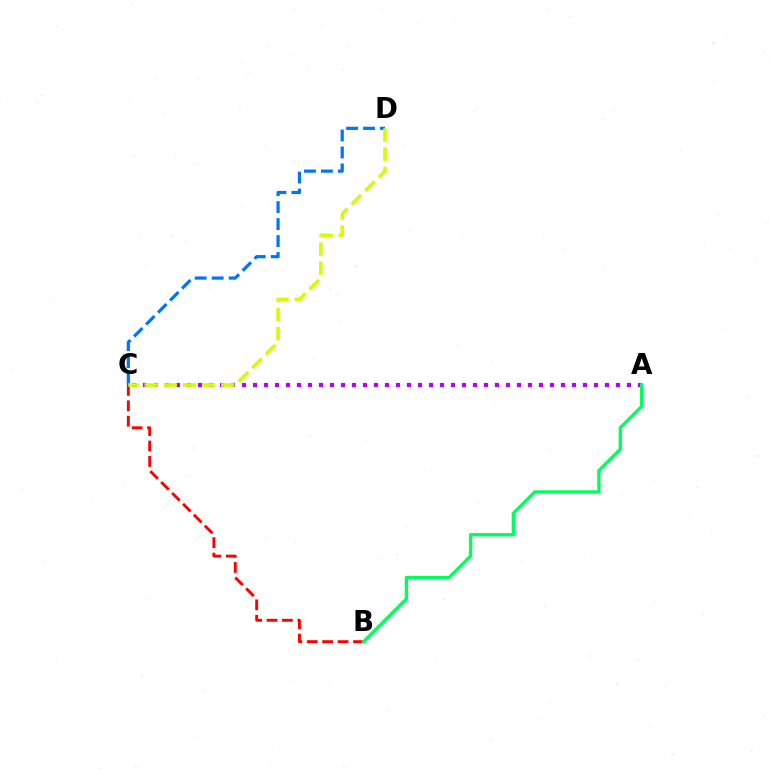{('B', 'C'): [{'color': '#ff0000', 'line_style': 'dashed', 'thickness': 2.09}], ('A', 'C'): [{'color': '#b900ff', 'line_style': 'dotted', 'thickness': 2.99}], ('A', 'B'): [{'color': '#00ff5c', 'line_style': 'solid', 'thickness': 2.39}], ('C', 'D'): [{'color': '#0074ff', 'line_style': 'dashed', 'thickness': 2.31}, {'color': '#d1ff00', 'line_style': 'dashed', 'thickness': 2.6}]}